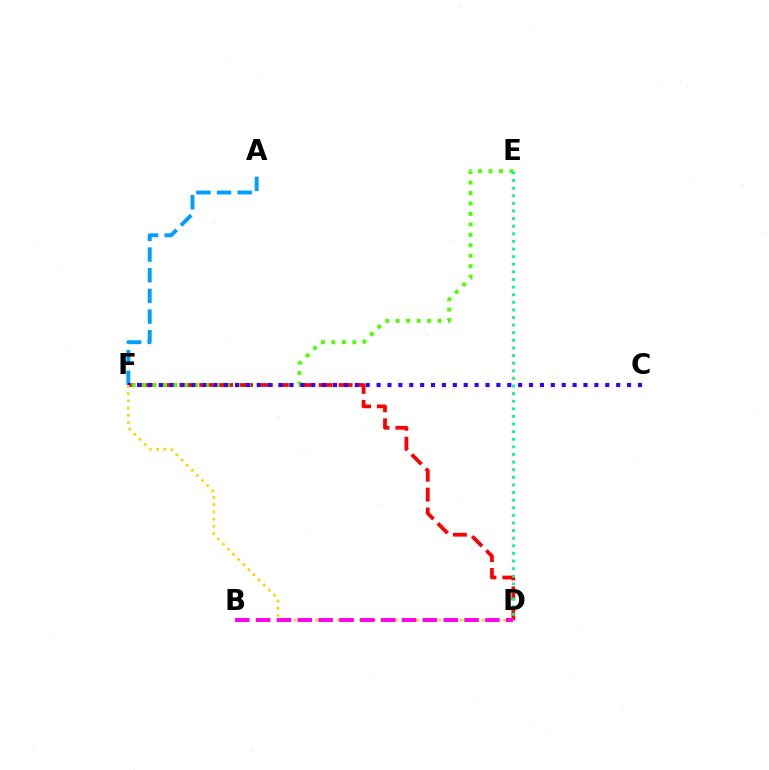{('A', 'F'): [{'color': '#009eff', 'line_style': 'dashed', 'thickness': 2.81}], ('D', 'F'): [{'color': '#ff0000', 'line_style': 'dashed', 'thickness': 2.71}, {'color': '#ffd500', 'line_style': 'dotted', 'thickness': 1.96}], ('E', 'F'): [{'color': '#4fff00', 'line_style': 'dotted', 'thickness': 2.84}], ('C', 'F'): [{'color': '#3700ff', 'line_style': 'dotted', 'thickness': 2.96}], ('D', 'E'): [{'color': '#00ff86', 'line_style': 'dotted', 'thickness': 2.07}], ('B', 'D'): [{'color': '#ff00ed', 'line_style': 'dashed', 'thickness': 2.83}]}